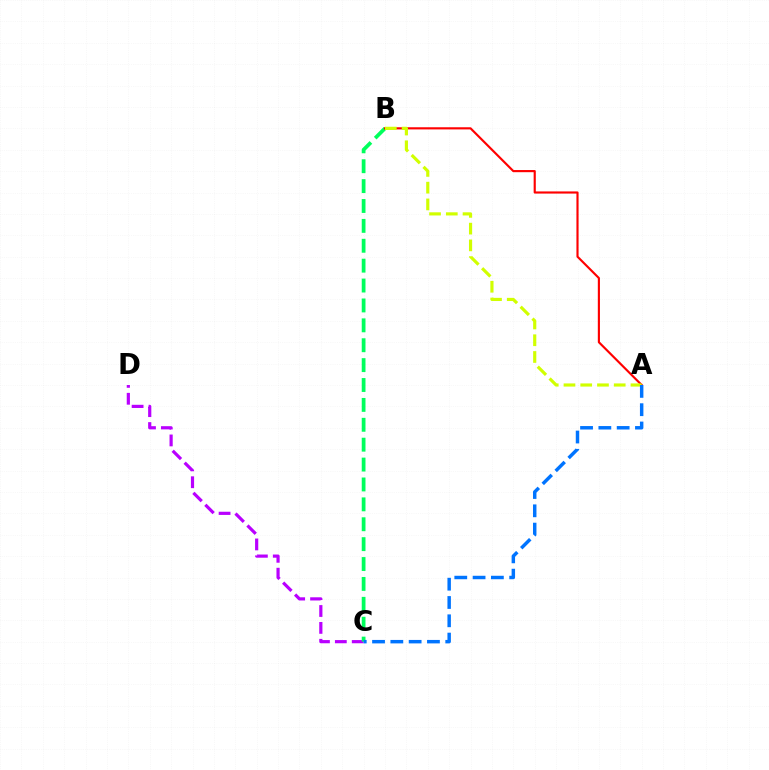{('C', 'D'): [{'color': '#b900ff', 'line_style': 'dashed', 'thickness': 2.29}], ('B', 'C'): [{'color': '#00ff5c', 'line_style': 'dashed', 'thickness': 2.7}], ('A', 'B'): [{'color': '#ff0000', 'line_style': 'solid', 'thickness': 1.55}, {'color': '#d1ff00', 'line_style': 'dashed', 'thickness': 2.28}], ('A', 'C'): [{'color': '#0074ff', 'line_style': 'dashed', 'thickness': 2.49}]}